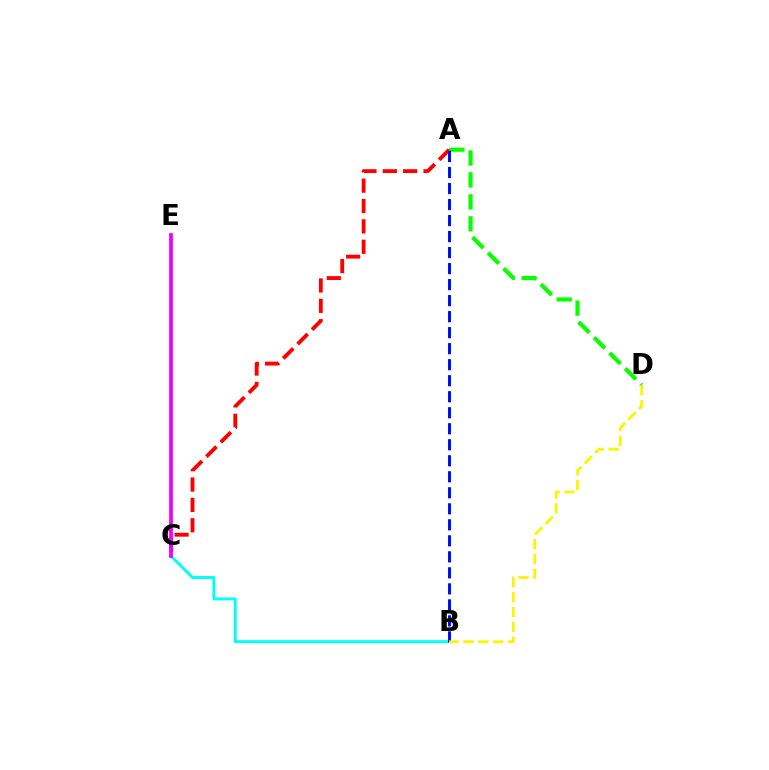{('B', 'C'): [{'color': '#00fff6', 'line_style': 'solid', 'thickness': 2.1}], ('A', 'D'): [{'color': '#08ff00', 'line_style': 'dashed', 'thickness': 2.98}], ('A', 'C'): [{'color': '#ff0000', 'line_style': 'dashed', 'thickness': 2.77}], ('A', 'B'): [{'color': '#0010ff', 'line_style': 'dashed', 'thickness': 2.18}], ('C', 'E'): [{'color': '#ee00ff', 'line_style': 'solid', 'thickness': 2.69}], ('B', 'D'): [{'color': '#fcf500', 'line_style': 'dashed', 'thickness': 2.02}]}